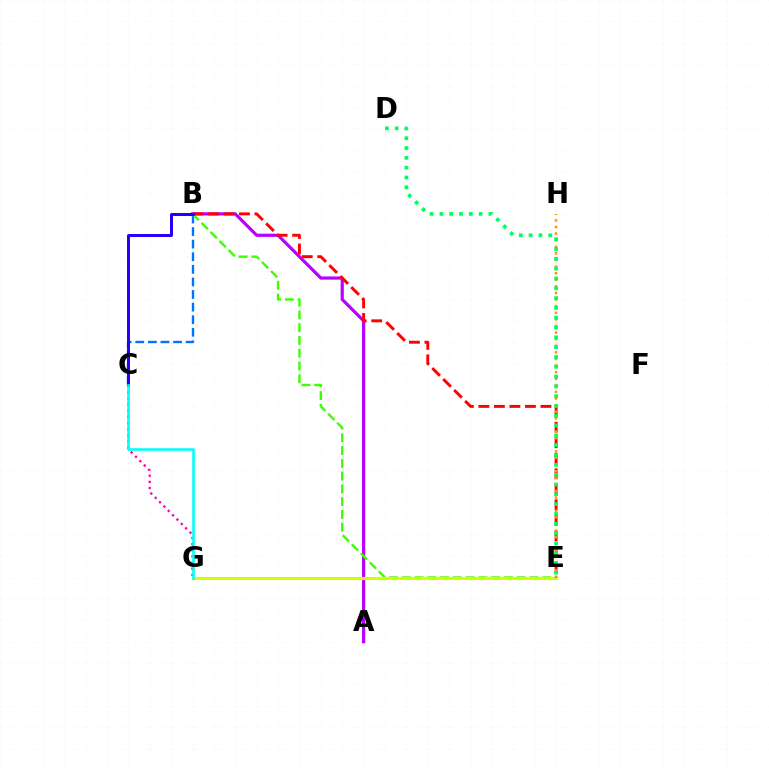{('A', 'B'): [{'color': '#b900ff', 'line_style': 'solid', 'thickness': 2.3}], ('C', 'G'): [{'color': '#ff00ac', 'line_style': 'dotted', 'thickness': 1.67}, {'color': '#00fff6', 'line_style': 'solid', 'thickness': 1.86}], ('B', 'C'): [{'color': '#0074ff', 'line_style': 'dashed', 'thickness': 1.71}, {'color': '#2500ff', 'line_style': 'solid', 'thickness': 2.16}], ('B', 'E'): [{'color': '#3dff00', 'line_style': 'dashed', 'thickness': 1.73}, {'color': '#ff0000', 'line_style': 'dashed', 'thickness': 2.11}], ('E', 'G'): [{'color': '#d1ff00', 'line_style': 'solid', 'thickness': 2.24}], ('E', 'H'): [{'color': '#ff9400', 'line_style': 'dotted', 'thickness': 1.79}], ('D', 'E'): [{'color': '#00ff5c', 'line_style': 'dotted', 'thickness': 2.67}]}